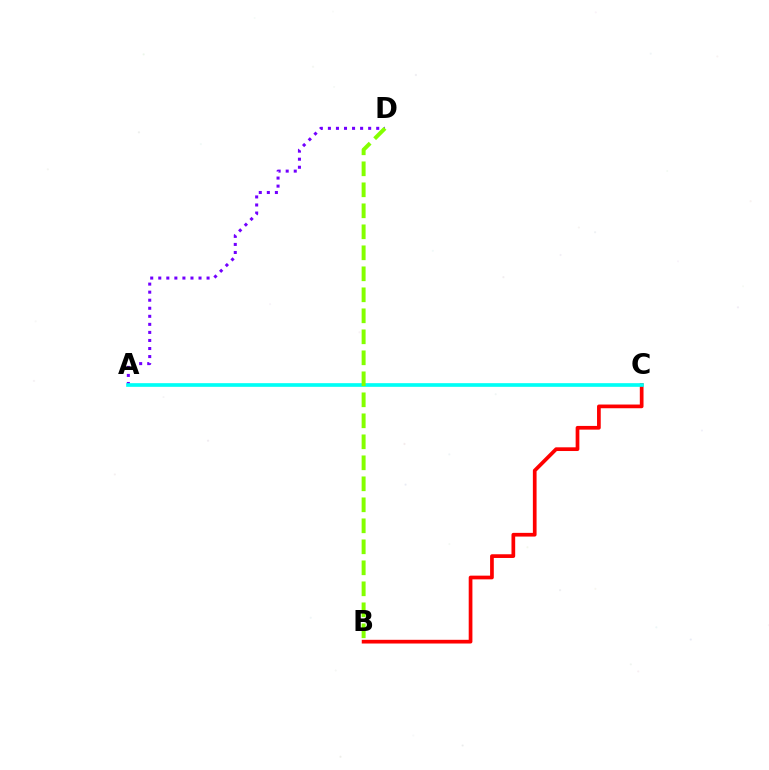{('B', 'C'): [{'color': '#ff0000', 'line_style': 'solid', 'thickness': 2.67}], ('A', 'D'): [{'color': '#7200ff', 'line_style': 'dotted', 'thickness': 2.19}], ('A', 'C'): [{'color': '#00fff6', 'line_style': 'solid', 'thickness': 2.64}], ('B', 'D'): [{'color': '#84ff00', 'line_style': 'dashed', 'thickness': 2.85}]}